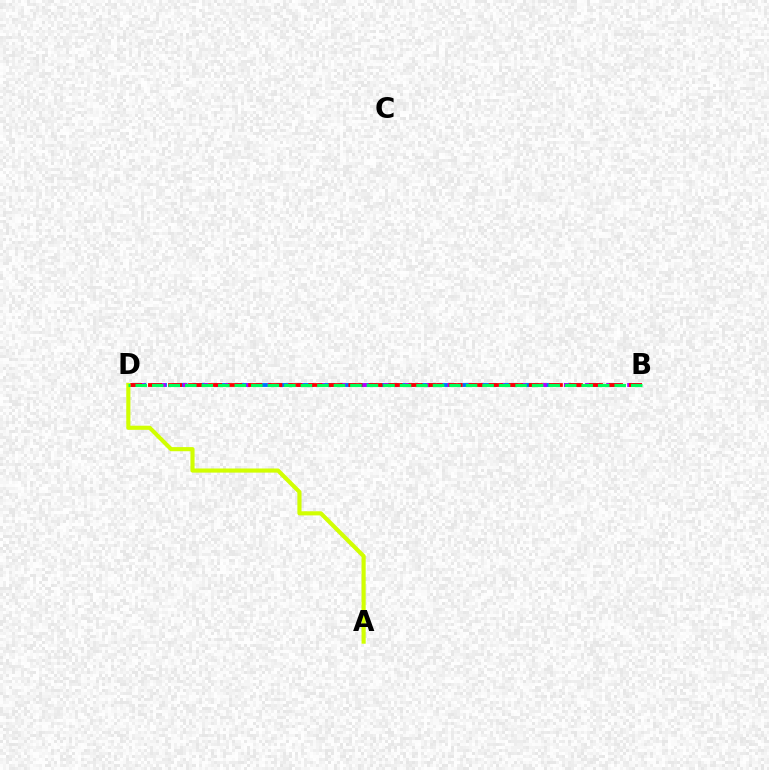{('B', 'D'): [{'color': '#0074ff', 'line_style': 'dashed', 'thickness': 2.81}, {'color': '#b900ff', 'line_style': 'dotted', 'thickness': 2.88}, {'color': '#ff0000', 'line_style': 'dashed', 'thickness': 2.72}, {'color': '#00ff5c', 'line_style': 'dashed', 'thickness': 2.24}], ('A', 'D'): [{'color': '#d1ff00', 'line_style': 'solid', 'thickness': 2.97}]}